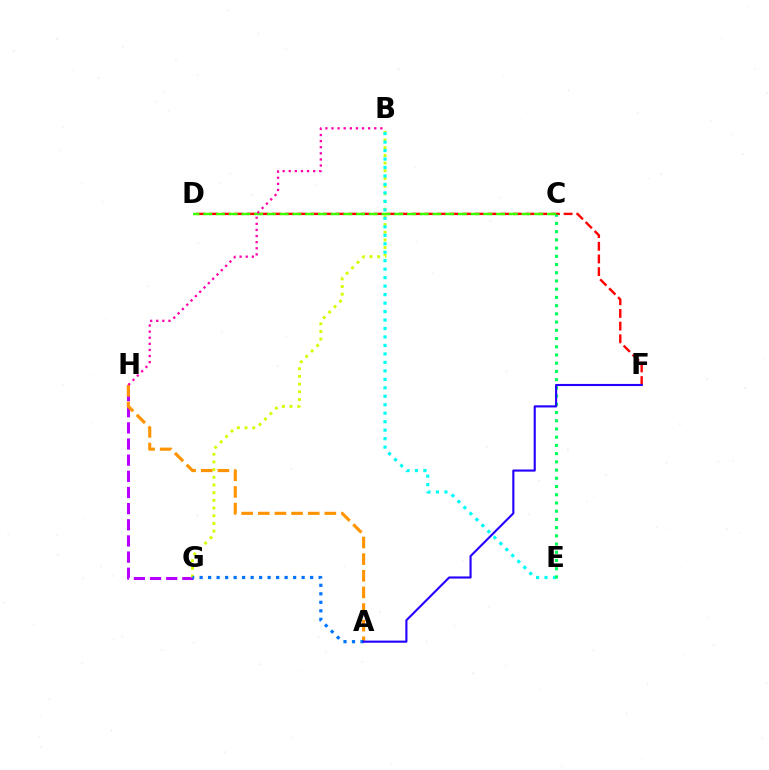{('G', 'H'): [{'color': '#b900ff', 'line_style': 'dashed', 'thickness': 2.19}], ('D', 'F'): [{'color': '#ff0000', 'line_style': 'dashed', 'thickness': 1.72}], ('B', 'G'): [{'color': '#d1ff00', 'line_style': 'dotted', 'thickness': 2.09}], ('A', 'H'): [{'color': '#ff9400', 'line_style': 'dashed', 'thickness': 2.26}], ('B', 'E'): [{'color': '#00fff6', 'line_style': 'dotted', 'thickness': 2.3}], ('A', 'G'): [{'color': '#0074ff', 'line_style': 'dotted', 'thickness': 2.31}], ('C', 'D'): [{'color': '#3dff00', 'line_style': 'dashed', 'thickness': 1.73}], ('C', 'E'): [{'color': '#00ff5c', 'line_style': 'dotted', 'thickness': 2.23}], ('B', 'H'): [{'color': '#ff00ac', 'line_style': 'dotted', 'thickness': 1.66}], ('A', 'F'): [{'color': '#2500ff', 'line_style': 'solid', 'thickness': 1.54}]}